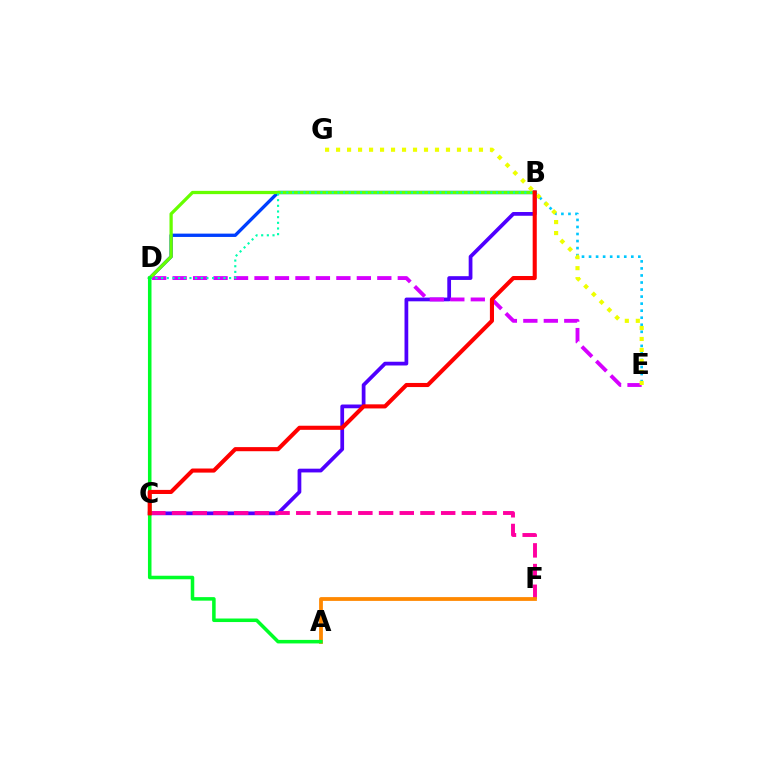{('B', 'C'): [{'color': '#4f00ff', 'line_style': 'solid', 'thickness': 2.7}, {'color': '#ff0000', 'line_style': 'solid', 'thickness': 2.95}], ('B', 'E'): [{'color': '#00c7ff', 'line_style': 'dotted', 'thickness': 1.91}], ('B', 'D'): [{'color': '#003fff', 'line_style': 'solid', 'thickness': 2.39}, {'color': '#66ff00', 'line_style': 'solid', 'thickness': 2.35}, {'color': '#00ffaf', 'line_style': 'dotted', 'thickness': 1.54}], ('D', 'E'): [{'color': '#d600ff', 'line_style': 'dashed', 'thickness': 2.78}], ('C', 'F'): [{'color': '#ff00a0', 'line_style': 'dashed', 'thickness': 2.81}], ('E', 'G'): [{'color': '#eeff00', 'line_style': 'dotted', 'thickness': 2.99}], ('A', 'F'): [{'color': '#ff8800', 'line_style': 'solid', 'thickness': 2.73}], ('A', 'D'): [{'color': '#00ff27', 'line_style': 'solid', 'thickness': 2.55}]}